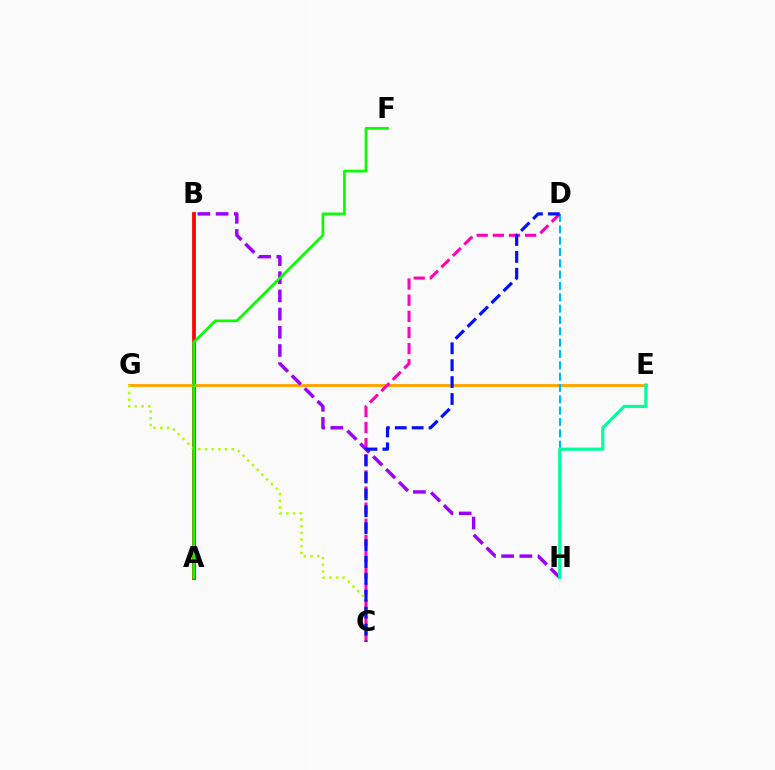{('A', 'B'): [{'color': '#ff0000', 'line_style': 'solid', 'thickness': 2.7}], ('E', 'G'): [{'color': '#ffa500', 'line_style': 'solid', 'thickness': 2.07}], ('D', 'H'): [{'color': '#00b5ff', 'line_style': 'dashed', 'thickness': 1.54}], ('C', 'G'): [{'color': '#b3ff00', 'line_style': 'dotted', 'thickness': 1.82}], ('C', 'D'): [{'color': '#ff00bd', 'line_style': 'dashed', 'thickness': 2.19}, {'color': '#0010ff', 'line_style': 'dashed', 'thickness': 2.3}], ('B', 'H'): [{'color': '#9b00ff', 'line_style': 'dashed', 'thickness': 2.47}], ('E', 'H'): [{'color': '#00ff9d', 'line_style': 'solid', 'thickness': 2.27}], ('A', 'F'): [{'color': '#08ff00', 'line_style': 'solid', 'thickness': 1.94}]}